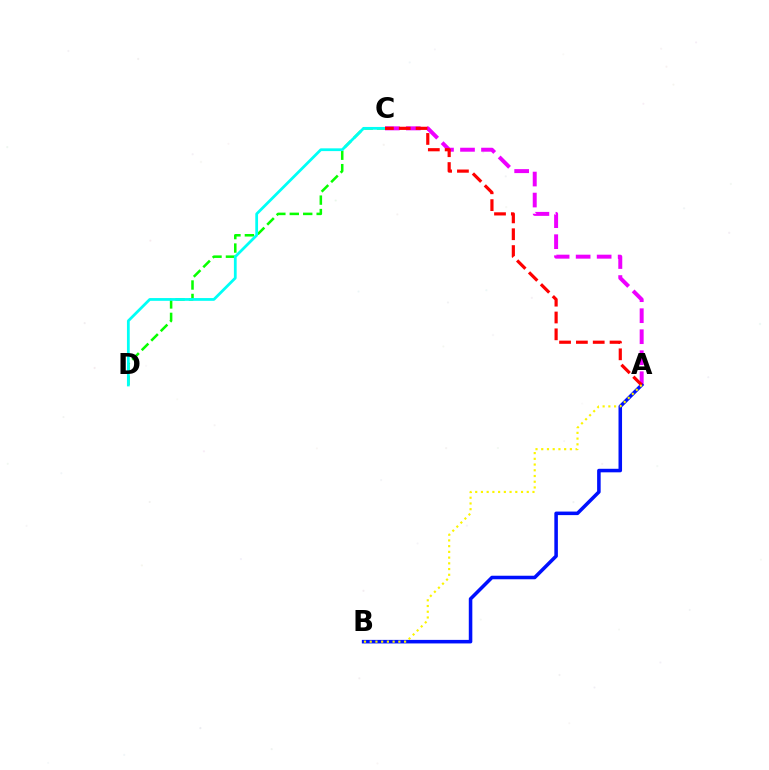{('C', 'D'): [{'color': '#08ff00', 'line_style': 'dashed', 'thickness': 1.83}, {'color': '#00fff6', 'line_style': 'solid', 'thickness': 1.99}], ('A', 'C'): [{'color': '#ee00ff', 'line_style': 'dashed', 'thickness': 2.85}, {'color': '#ff0000', 'line_style': 'dashed', 'thickness': 2.29}], ('A', 'B'): [{'color': '#0010ff', 'line_style': 'solid', 'thickness': 2.55}, {'color': '#fcf500', 'line_style': 'dotted', 'thickness': 1.56}]}